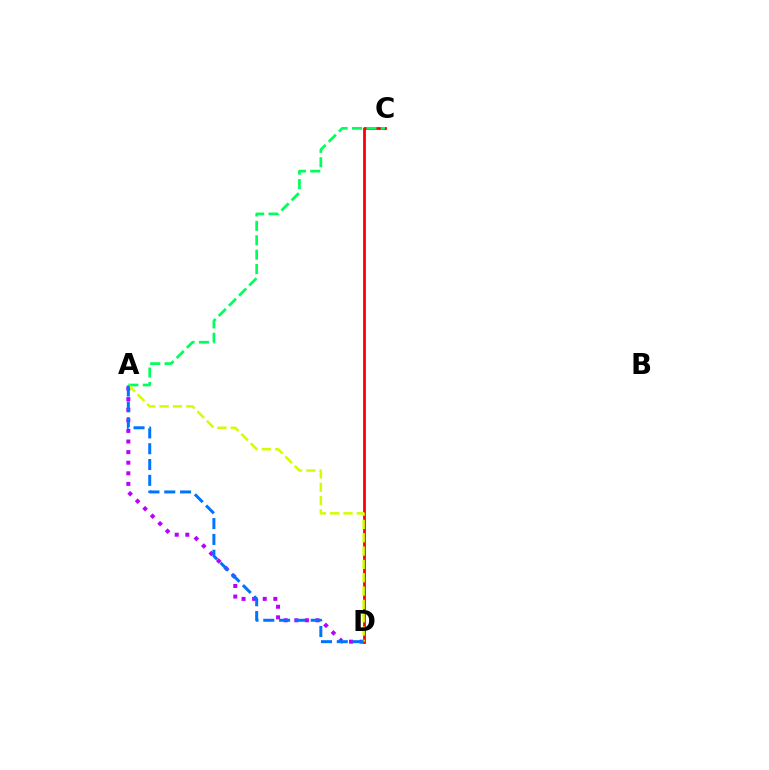{('A', 'D'): [{'color': '#b900ff', 'line_style': 'dotted', 'thickness': 2.88}, {'color': '#d1ff00', 'line_style': 'dashed', 'thickness': 1.81}, {'color': '#0074ff', 'line_style': 'dashed', 'thickness': 2.15}], ('C', 'D'): [{'color': '#ff0000', 'line_style': 'solid', 'thickness': 2.0}], ('A', 'C'): [{'color': '#00ff5c', 'line_style': 'dashed', 'thickness': 1.96}]}